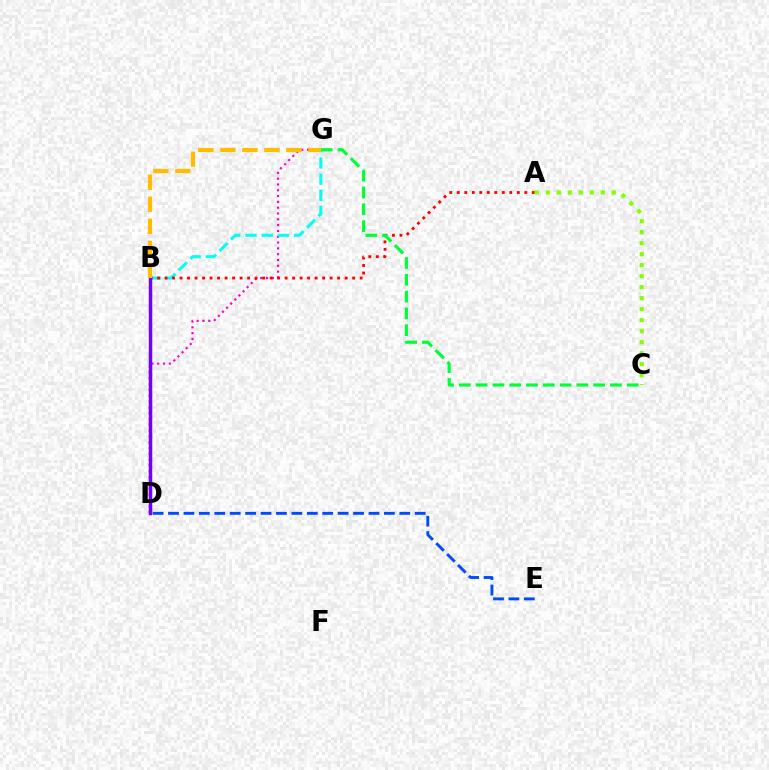{('D', 'G'): [{'color': '#ff00cf', 'line_style': 'dotted', 'thickness': 1.58}], ('D', 'E'): [{'color': '#004bff', 'line_style': 'dashed', 'thickness': 2.09}], ('B', 'G'): [{'color': '#00fff6', 'line_style': 'dashed', 'thickness': 2.2}, {'color': '#ffbd00', 'line_style': 'dashed', 'thickness': 2.99}], ('A', 'B'): [{'color': '#ff0000', 'line_style': 'dotted', 'thickness': 2.04}], ('B', 'D'): [{'color': '#7200ff', 'line_style': 'solid', 'thickness': 2.51}], ('C', 'G'): [{'color': '#00ff39', 'line_style': 'dashed', 'thickness': 2.28}], ('A', 'C'): [{'color': '#84ff00', 'line_style': 'dotted', 'thickness': 2.99}]}